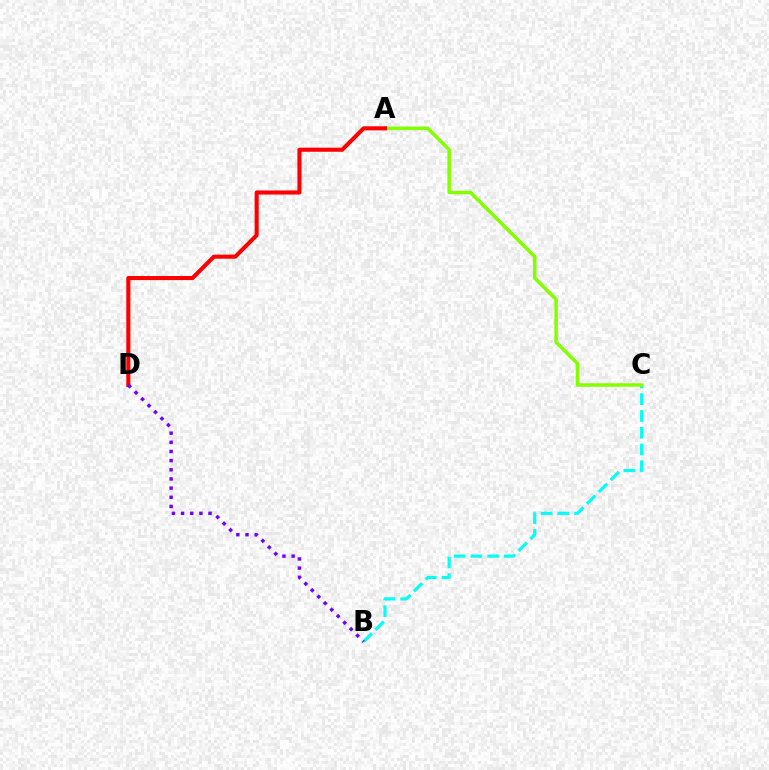{('B', 'C'): [{'color': '#00fff6', 'line_style': 'dashed', 'thickness': 2.27}], ('A', 'C'): [{'color': '#84ff00', 'line_style': 'solid', 'thickness': 2.52}], ('A', 'D'): [{'color': '#ff0000', 'line_style': 'solid', 'thickness': 2.94}], ('B', 'D'): [{'color': '#7200ff', 'line_style': 'dotted', 'thickness': 2.49}]}